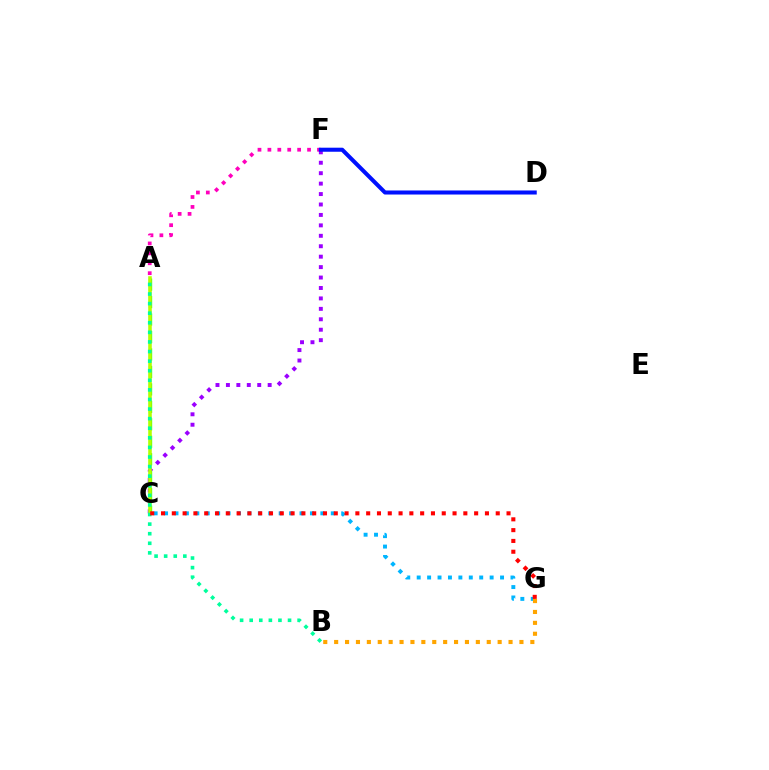{('A', 'F'): [{'color': '#ff00bd', 'line_style': 'dotted', 'thickness': 2.69}], ('C', 'F'): [{'color': '#9b00ff', 'line_style': 'dotted', 'thickness': 2.84}], ('A', 'C'): [{'color': '#08ff00', 'line_style': 'dashed', 'thickness': 2.37}, {'color': '#b3ff00', 'line_style': 'solid', 'thickness': 2.56}], ('C', 'G'): [{'color': '#00b5ff', 'line_style': 'dotted', 'thickness': 2.83}, {'color': '#ff0000', 'line_style': 'dotted', 'thickness': 2.93}], ('B', 'G'): [{'color': '#ffa500', 'line_style': 'dotted', 'thickness': 2.96}], ('D', 'F'): [{'color': '#0010ff', 'line_style': 'solid', 'thickness': 2.91}], ('A', 'B'): [{'color': '#00ff9d', 'line_style': 'dotted', 'thickness': 2.6}]}